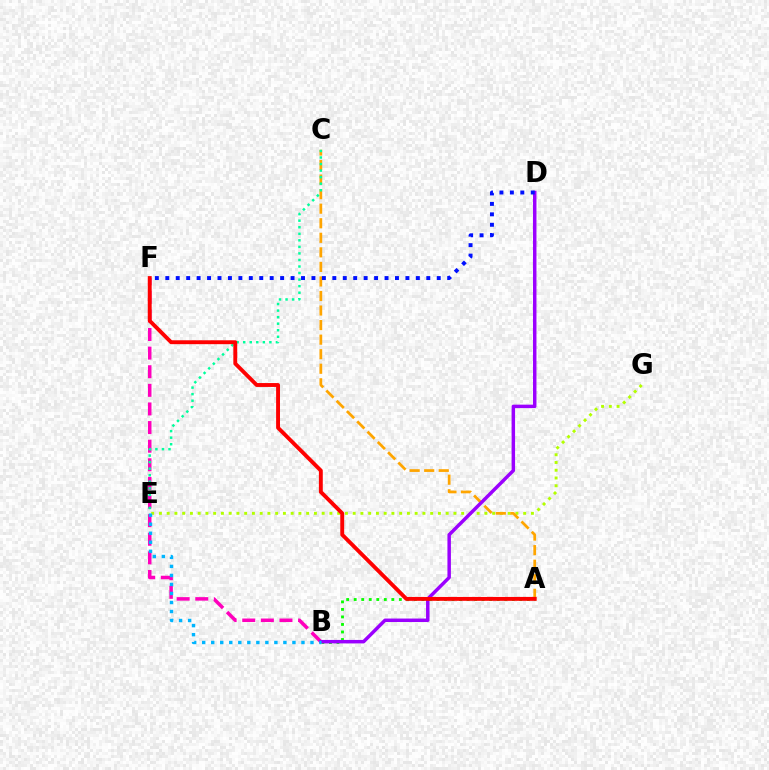{('E', 'G'): [{'color': '#b3ff00', 'line_style': 'dotted', 'thickness': 2.11}], ('A', 'C'): [{'color': '#ffa500', 'line_style': 'dashed', 'thickness': 1.98}], ('A', 'B'): [{'color': '#08ff00', 'line_style': 'dotted', 'thickness': 2.05}], ('B', 'F'): [{'color': '#ff00bd', 'line_style': 'dashed', 'thickness': 2.53}], ('B', 'D'): [{'color': '#9b00ff', 'line_style': 'solid', 'thickness': 2.5}], ('C', 'E'): [{'color': '#00ff9d', 'line_style': 'dotted', 'thickness': 1.78}], ('D', 'F'): [{'color': '#0010ff', 'line_style': 'dotted', 'thickness': 2.84}], ('B', 'E'): [{'color': '#00b5ff', 'line_style': 'dotted', 'thickness': 2.45}], ('A', 'F'): [{'color': '#ff0000', 'line_style': 'solid', 'thickness': 2.8}]}